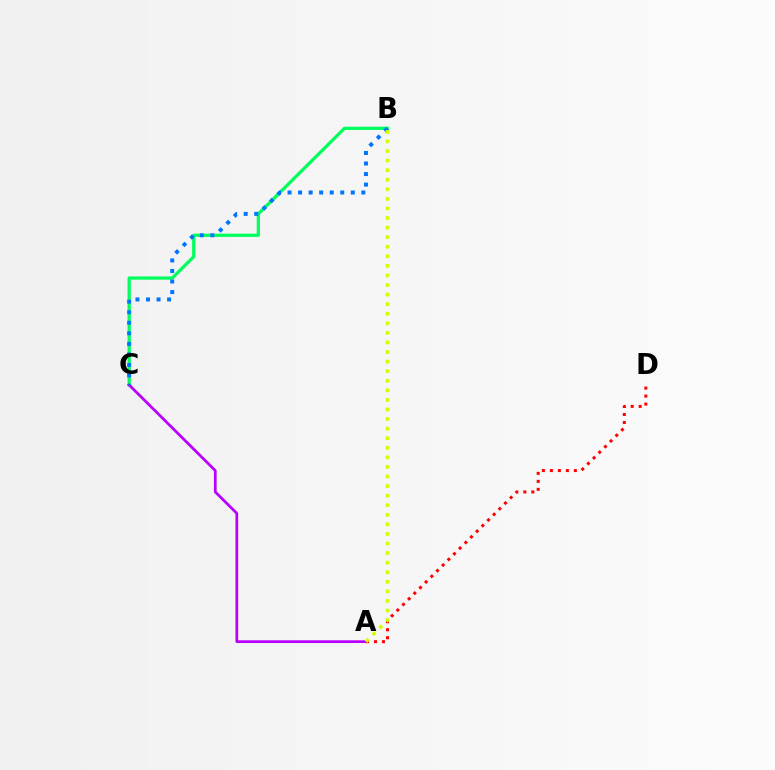{('B', 'C'): [{'color': '#00ff5c', 'line_style': 'solid', 'thickness': 2.33}, {'color': '#0074ff', 'line_style': 'dotted', 'thickness': 2.86}], ('A', 'C'): [{'color': '#b900ff', 'line_style': 'solid', 'thickness': 1.97}], ('A', 'D'): [{'color': '#ff0000', 'line_style': 'dotted', 'thickness': 2.17}], ('A', 'B'): [{'color': '#d1ff00', 'line_style': 'dotted', 'thickness': 2.6}]}